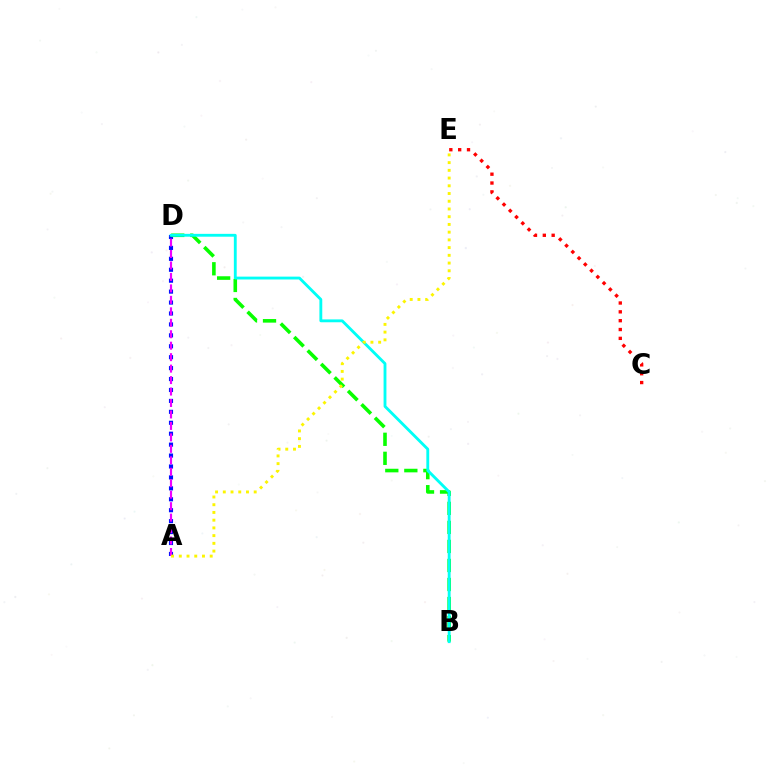{('A', 'D'): [{'color': '#0010ff', 'line_style': 'dotted', 'thickness': 2.97}, {'color': '#ee00ff', 'line_style': 'dashed', 'thickness': 1.56}], ('B', 'D'): [{'color': '#08ff00', 'line_style': 'dashed', 'thickness': 2.59}, {'color': '#00fff6', 'line_style': 'solid', 'thickness': 2.05}], ('C', 'E'): [{'color': '#ff0000', 'line_style': 'dotted', 'thickness': 2.4}], ('A', 'E'): [{'color': '#fcf500', 'line_style': 'dotted', 'thickness': 2.1}]}